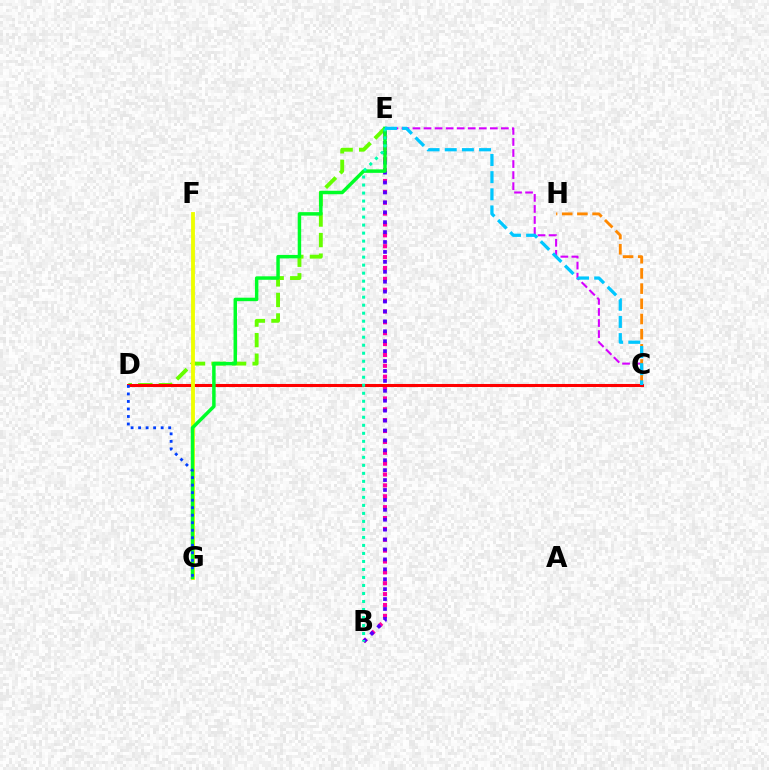{('B', 'E'): [{'color': '#ff00a0', 'line_style': 'dotted', 'thickness': 2.95}, {'color': '#4f00ff', 'line_style': 'dotted', 'thickness': 2.69}, {'color': '#00ffaf', 'line_style': 'dotted', 'thickness': 2.18}], ('C', 'E'): [{'color': '#d600ff', 'line_style': 'dashed', 'thickness': 1.5}, {'color': '#00c7ff', 'line_style': 'dashed', 'thickness': 2.33}], ('C', 'H'): [{'color': '#ff8800', 'line_style': 'dashed', 'thickness': 2.06}], ('D', 'E'): [{'color': '#66ff00', 'line_style': 'dashed', 'thickness': 2.79}], ('C', 'D'): [{'color': '#ff0000', 'line_style': 'solid', 'thickness': 2.2}], ('F', 'G'): [{'color': '#eeff00', 'line_style': 'solid', 'thickness': 2.76}], ('E', 'G'): [{'color': '#00ff27', 'line_style': 'solid', 'thickness': 2.5}], ('D', 'G'): [{'color': '#003fff', 'line_style': 'dotted', 'thickness': 2.04}]}